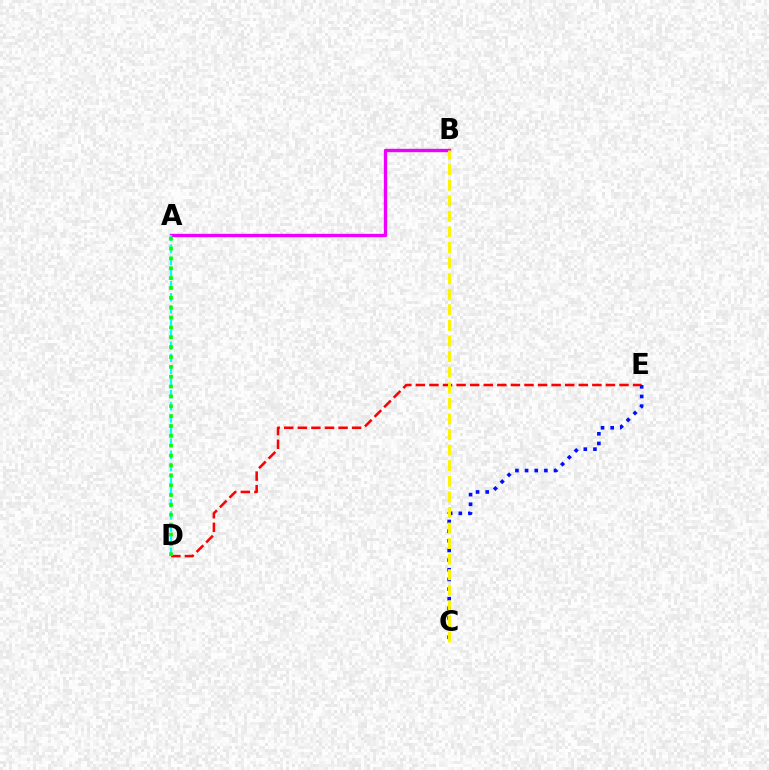{('D', 'E'): [{'color': '#ff0000', 'line_style': 'dashed', 'thickness': 1.84}], ('C', 'E'): [{'color': '#0010ff', 'line_style': 'dotted', 'thickness': 2.62}], ('A', 'B'): [{'color': '#ee00ff', 'line_style': 'solid', 'thickness': 2.42}], ('B', 'C'): [{'color': '#fcf500', 'line_style': 'dashed', 'thickness': 2.12}], ('A', 'D'): [{'color': '#00fff6', 'line_style': 'dashed', 'thickness': 1.65}, {'color': '#08ff00', 'line_style': 'dotted', 'thickness': 2.68}]}